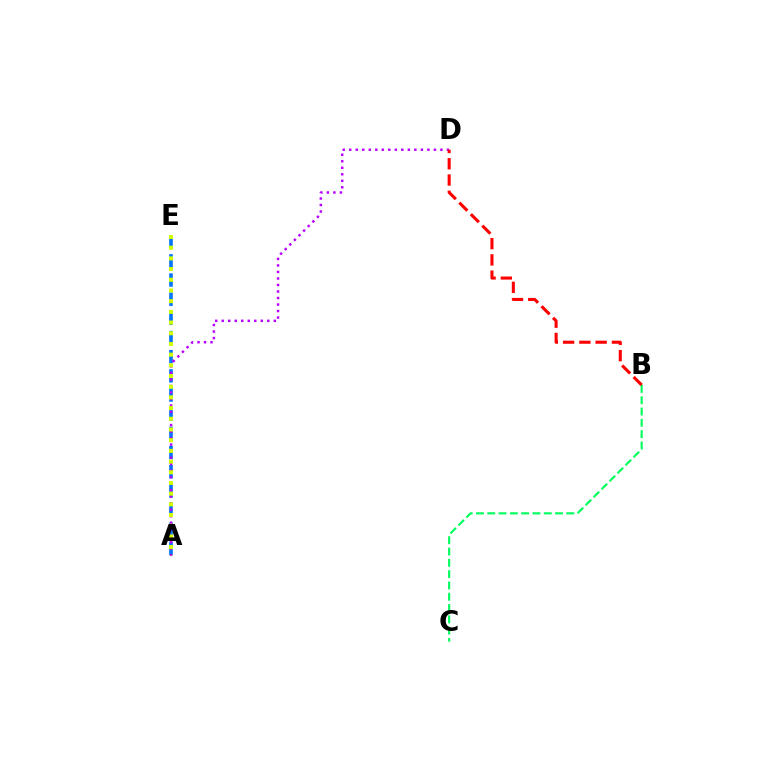{('A', 'E'): [{'color': '#0074ff', 'line_style': 'dashed', 'thickness': 2.6}, {'color': '#d1ff00', 'line_style': 'dotted', 'thickness': 2.91}], ('B', 'C'): [{'color': '#00ff5c', 'line_style': 'dashed', 'thickness': 1.53}], ('A', 'D'): [{'color': '#b900ff', 'line_style': 'dotted', 'thickness': 1.77}], ('B', 'D'): [{'color': '#ff0000', 'line_style': 'dashed', 'thickness': 2.21}]}